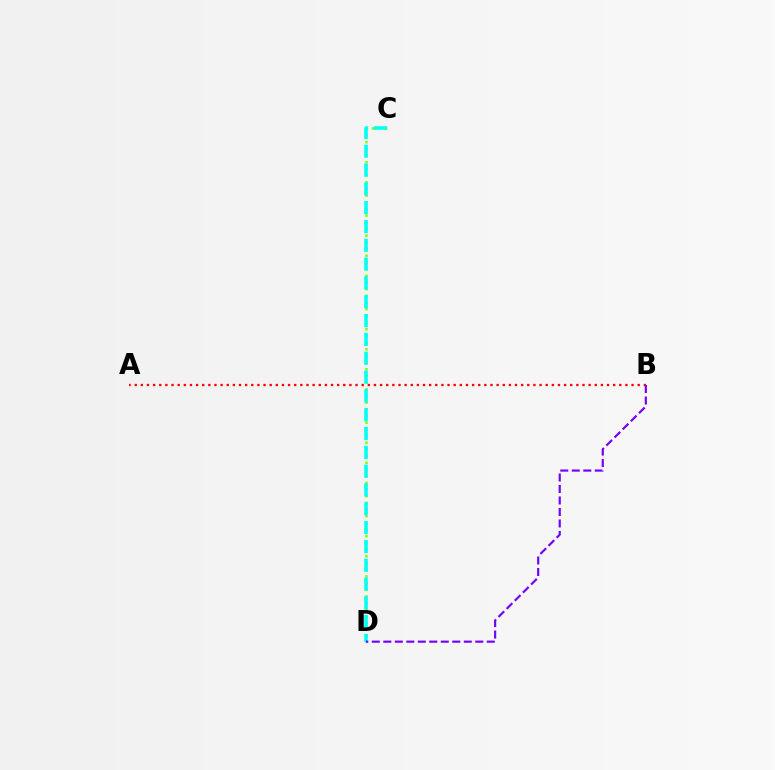{('C', 'D'): [{'color': '#84ff00', 'line_style': 'dotted', 'thickness': 1.81}, {'color': '#00fff6', 'line_style': 'dashed', 'thickness': 2.56}], ('A', 'B'): [{'color': '#ff0000', 'line_style': 'dotted', 'thickness': 1.67}], ('B', 'D'): [{'color': '#7200ff', 'line_style': 'dashed', 'thickness': 1.56}]}